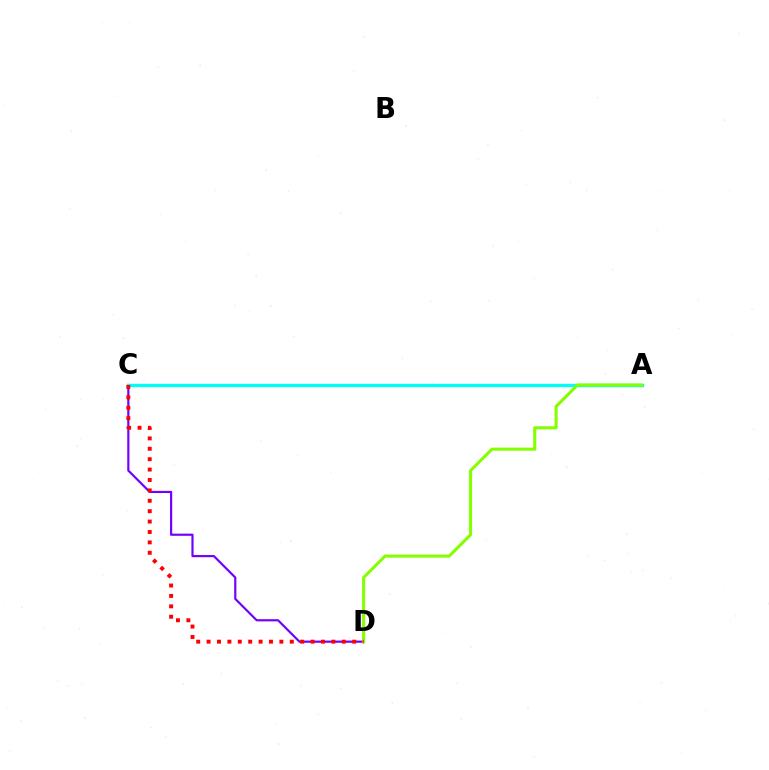{('C', 'D'): [{'color': '#7200ff', 'line_style': 'solid', 'thickness': 1.57}, {'color': '#ff0000', 'line_style': 'dotted', 'thickness': 2.83}], ('A', 'C'): [{'color': '#00fff6', 'line_style': 'solid', 'thickness': 2.41}], ('A', 'D'): [{'color': '#84ff00', 'line_style': 'solid', 'thickness': 2.22}]}